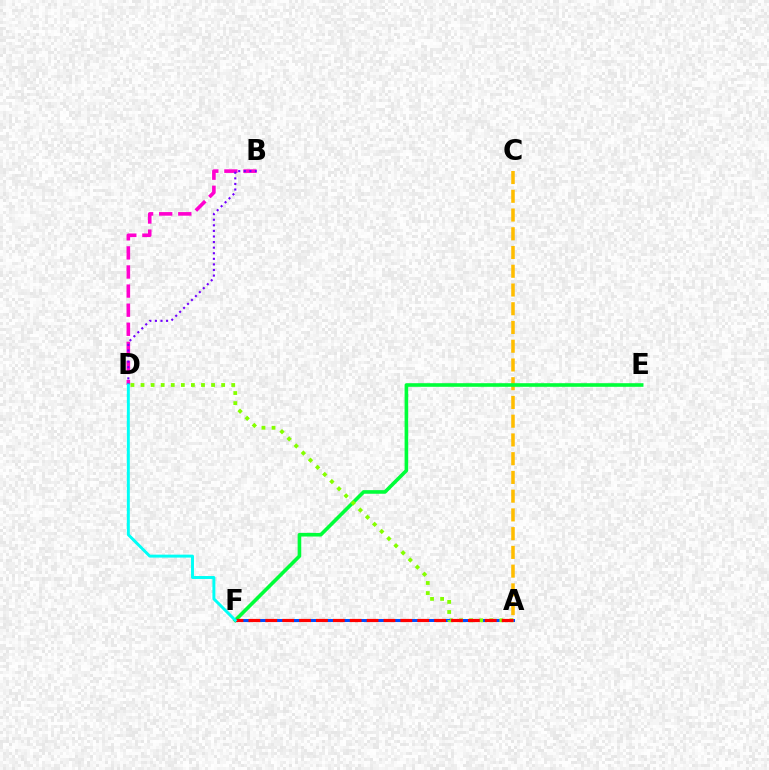{('A', 'C'): [{'color': '#ffbd00', 'line_style': 'dashed', 'thickness': 2.55}], ('A', 'F'): [{'color': '#004bff', 'line_style': 'solid', 'thickness': 2.14}, {'color': '#ff0000', 'line_style': 'dashed', 'thickness': 2.29}], ('B', 'D'): [{'color': '#ff00cf', 'line_style': 'dashed', 'thickness': 2.59}, {'color': '#7200ff', 'line_style': 'dotted', 'thickness': 1.52}], ('E', 'F'): [{'color': '#00ff39', 'line_style': 'solid', 'thickness': 2.6}], ('A', 'D'): [{'color': '#84ff00', 'line_style': 'dotted', 'thickness': 2.74}], ('D', 'F'): [{'color': '#00fff6', 'line_style': 'solid', 'thickness': 2.12}]}